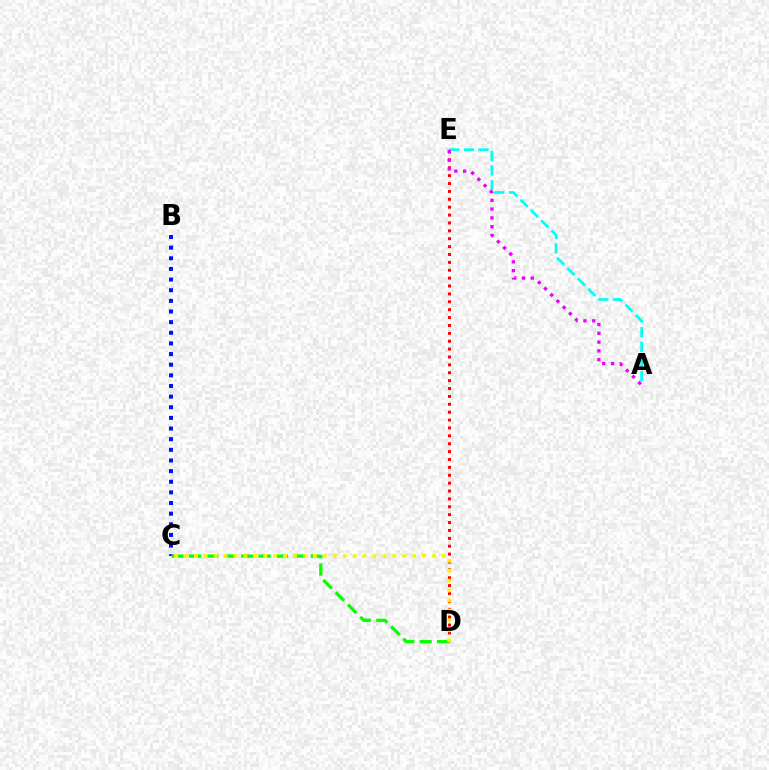{('D', 'E'): [{'color': '#ff0000', 'line_style': 'dotted', 'thickness': 2.14}], ('B', 'C'): [{'color': '#0010ff', 'line_style': 'dotted', 'thickness': 2.89}], ('C', 'D'): [{'color': '#08ff00', 'line_style': 'dashed', 'thickness': 2.37}, {'color': '#fcf500', 'line_style': 'dotted', 'thickness': 2.69}], ('A', 'E'): [{'color': '#00fff6', 'line_style': 'dashed', 'thickness': 1.99}, {'color': '#ee00ff', 'line_style': 'dotted', 'thickness': 2.39}]}